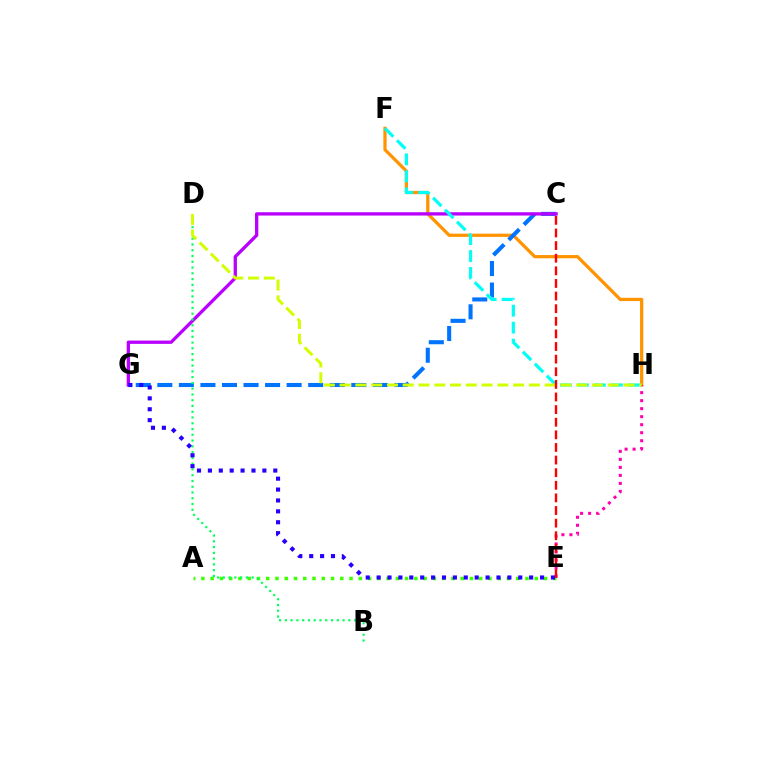{('A', 'E'): [{'color': '#3dff00', 'line_style': 'dotted', 'thickness': 2.52}], ('F', 'H'): [{'color': '#ff9400', 'line_style': 'solid', 'thickness': 2.34}, {'color': '#00fff6', 'line_style': 'dashed', 'thickness': 2.31}], ('C', 'G'): [{'color': '#0074ff', 'line_style': 'dashed', 'thickness': 2.93}, {'color': '#b900ff', 'line_style': 'solid', 'thickness': 2.38}], ('E', 'H'): [{'color': '#ff00ac', 'line_style': 'dotted', 'thickness': 2.18}], ('B', 'D'): [{'color': '#00ff5c', 'line_style': 'dotted', 'thickness': 1.57}], ('D', 'H'): [{'color': '#d1ff00', 'line_style': 'dashed', 'thickness': 2.14}], ('C', 'E'): [{'color': '#ff0000', 'line_style': 'dashed', 'thickness': 1.71}], ('E', 'G'): [{'color': '#2500ff', 'line_style': 'dotted', 'thickness': 2.96}]}